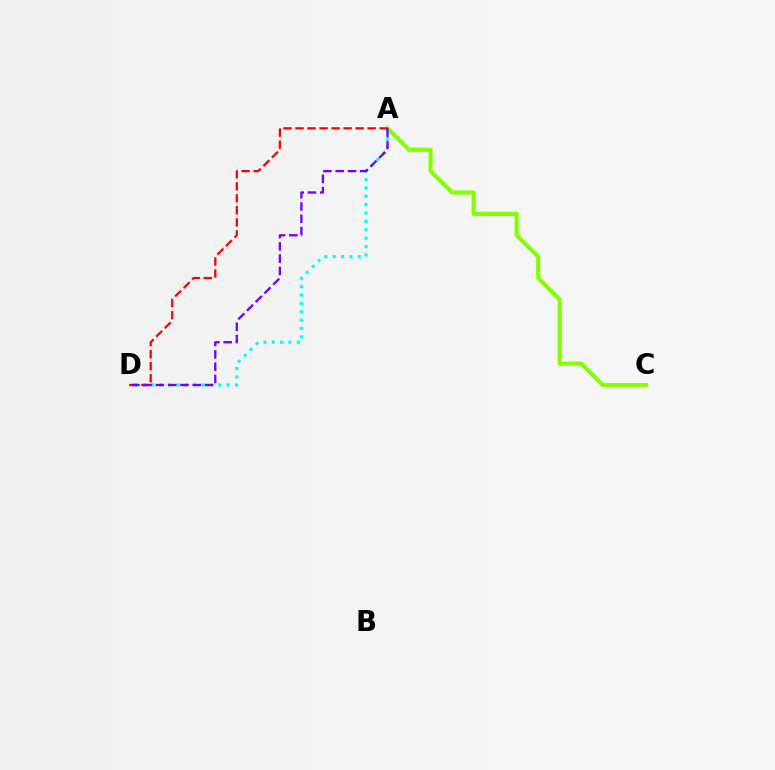{('A', 'D'): [{'color': '#00fff6', 'line_style': 'dotted', 'thickness': 2.27}, {'color': '#ff0000', 'line_style': 'dashed', 'thickness': 1.63}, {'color': '#7200ff', 'line_style': 'dashed', 'thickness': 1.67}], ('A', 'C'): [{'color': '#84ff00', 'line_style': 'solid', 'thickness': 2.98}]}